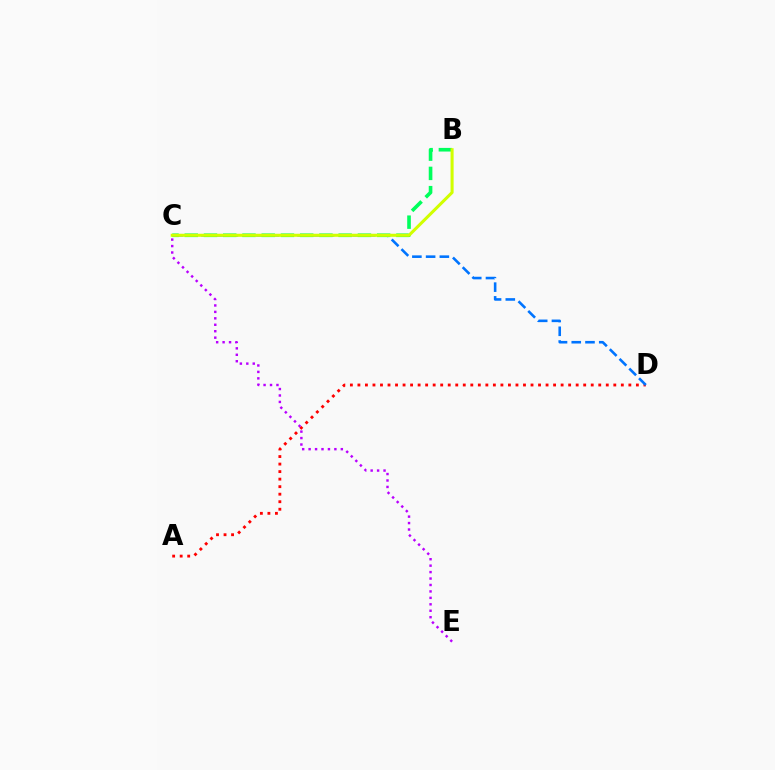{('A', 'D'): [{'color': '#ff0000', 'line_style': 'dotted', 'thickness': 2.04}], ('C', 'D'): [{'color': '#0074ff', 'line_style': 'dashed', 'thickness': 1.87}], ('B', 'C'): [{'color': '#00ff5c', 'line_style': 'dashed', 'thickness': 2.61}, {'color': '#d1ff00', 'line_style': 'solid', 'thickness': 2.2}], ('C', 'E'): [{'color': '#b900ff', 'line_style': 'dotted', 'thickness': 1.75}]}